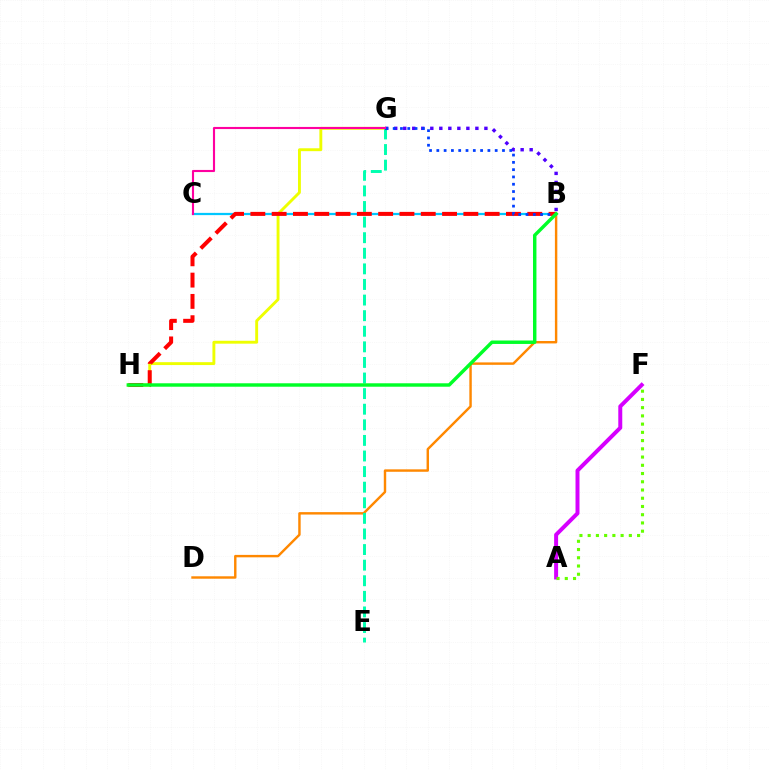{('B', 'D'): [{'color': '#ff8800', 'line_style': 'solid', 'thickness': 1.75}], ('G', 'H'): [{'color': '#eeff00', 'line_style': 'solid', 'thickness': 2.08}], ('E', 'G'): [{'color': '#00ffaf', 'line_style': 'dashed', 'thickness': 2.12}], ('B', 'C'): [{'color': '#00c7ff', 'line_style': 'solid', 'thickness': 1.62}], ('B', 'G'): [{'color': '#4f00ff', 'line_style': 'dotted', 'thickness': 2.45}, {'color': '#003fff', 'line_style': 'dotted', 'thickness': 1.98}], ('B', 'H'): [{'color': '#ff0000', 'line_style': 'dashed', 'thickness': 2.89}, {'color': '#00ff27', 'line_style': 'solid', 'thickness': 2.48}], ('A', 'F'): [{'color': '#d600ff', 'line_style': 'solid', 'thickness': 2.86}, {'color': '#66ff00', 'line_style': 'dotted', 'thickness': 2.24}], ('C', 'G'): [{'color': '#ff00a0', 'line_style': 'solid', 'thickness': 1.53}]}